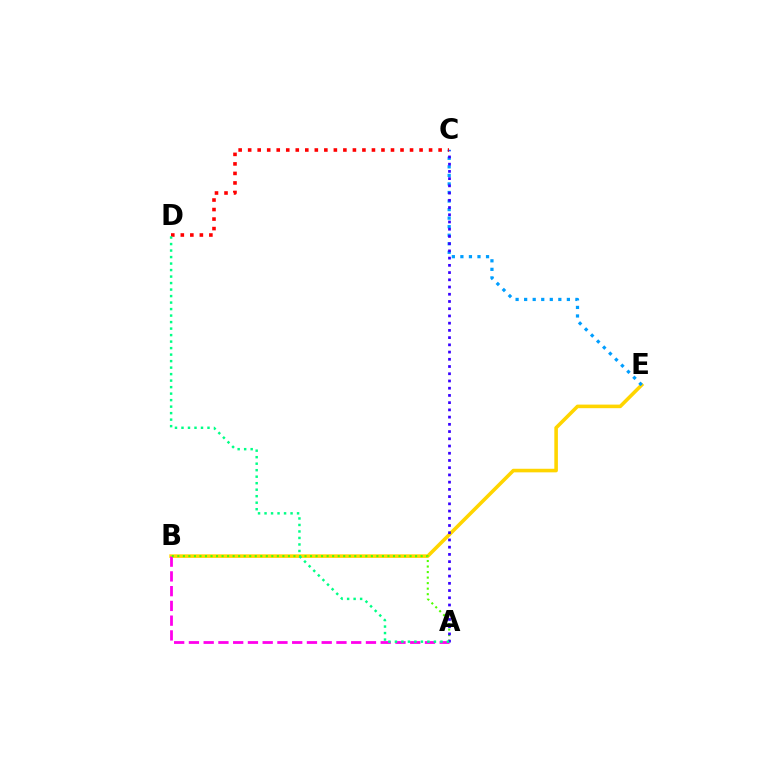{('B', 'E'): [{'color': '#ffd500', 'line_style': 'solid', 'thickness': 2.58}], ('C', 'E'): [{'color': '#009eff', 'line_style': 'dotted', 'thickness': 2.32}], ('A', 'B'): [{'color': '#ff00ed', 'line_style': 'dashed', 'thickness': 2.0}, {'color': '#4fff00', 'line_style': 'dotted', 'thickness': 1.5}], ('C', 'D'): [{'color': '#ff0000', 'line_style': 'dotted', 'thickness': 2.59}], ('A', 'C'): [{'color': '#3700ff', 'line_style': 'dotted', 'thickness': 1.96}], ('A', 'D'): [{'color': '#00ff86', 'line_style': 'dotted', 'thickness': 1.77}]}